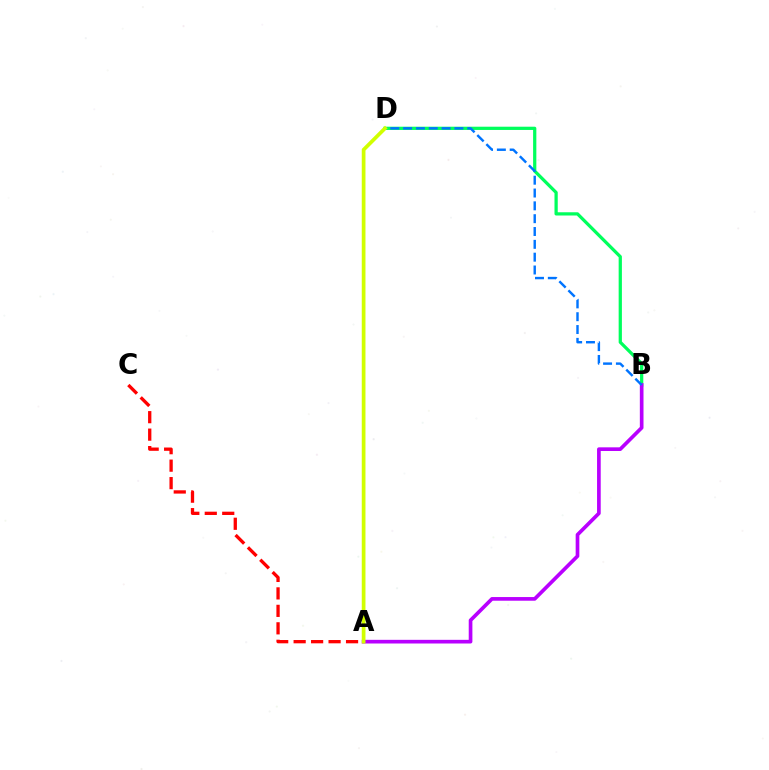{('B', 'D'): [{'color': '#00ff5c', 'line_style': 'solid', 'thickness': 2.34}, {'color': '#0074ff', 'line_style': 'dashed', 'thickness': 1.74}], ('A', 'C'): [{'color': '#ff0000', 'line_style': 'dashed', 'thickness': 2.37}], ('A', 'B'): [{'color': '#b900ff', 'line_style': 'solid', 'thickness': 2.64}], ('A', 'D'): [{'color': '#d1ff00', 'line_style': 'solid', 'thickness': 2.68}]}